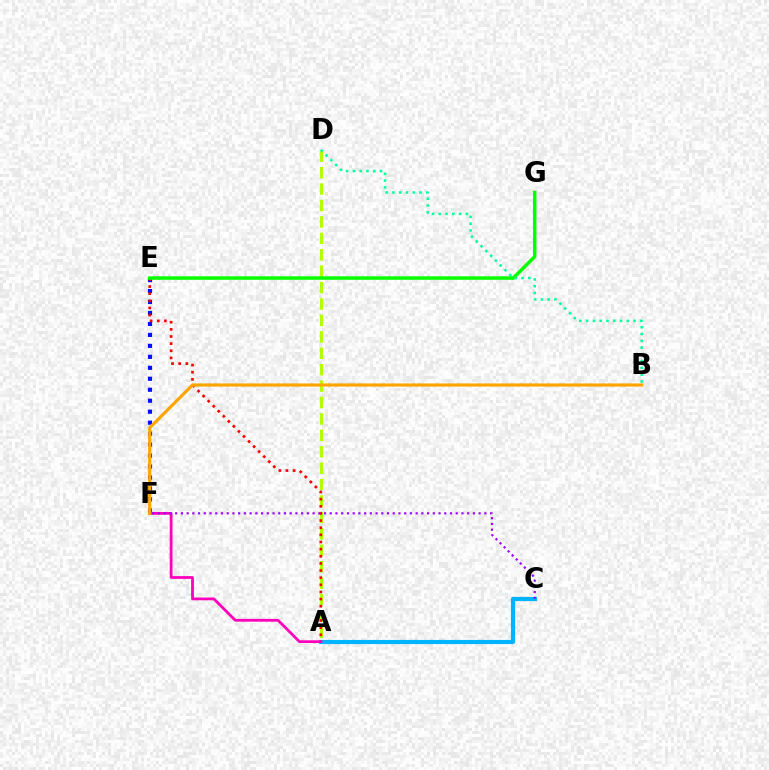{('A', 'C'): [{'color': '#00b5ff', 'line_style': 'solid', 'thickness': 3.0}], ('A', 'D'): [{'color': '#b3ff00', 'line_style': 'dashed', 'thickness': 2.23}], ('E', 'F'): [{'color': '#0010ff', 'line_style': 'dotted', 'thickness': 2.98}], ('A', 'E'): [{'color': '#ff0000', 'line_style': 'dotted', 'thickness': 1.94}], ('E', 'G'): [{'color': '#08ff00', 'line_style': 'solid', 'thickness': 2.5}], ('A', 'F'): [{'color': '#ff00bd', 'line_style': 'solid', 'thickness': 2.0}], ('C', 'F'): [{'color': '#9b00ff', 'line_style': 'dotted', 'thickness': 1.56}], ('B', 'F'): [{'color': '#ffa500', 'line_style': 'solid', 'thickness': 2.27}], ('B', 'D'): [{'color': '#00ff9d', 'line_style': 'dotted', 'thickness': 1.84}]}